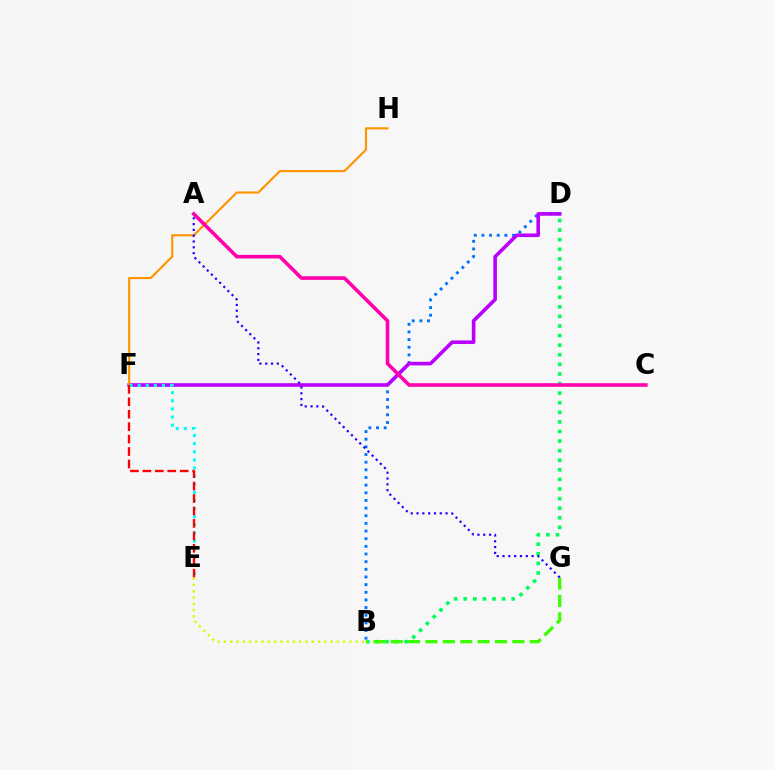{('B', 'D'): [{'color': '#00ff5c', 'line_style': 'dotted', 'thickness': 2.61}, {'color': '#0074ff', 'line_style': 'dotted', 'thickness': 2.08}], ('D', 'F'): [{'color': '#b900ff', 'line_style': 'solid', 'thickness': 2.6}], ('F', 'H'): [{'color': '#ff9400', 'line_style': 'solid', 'thickness': 1.54}], ('A', 'C'): [{'color': '#ff00ac', 'line_style': 'solid', 'thickness': 2.58}], ('B', 'G'): [{'color': '#3dff00', 'line_style': 'dashed', 'thickness': 2.36}], ('E', 'F'): [{'color': '#00fff6', 'line_style': 'dotted', 'thickness': 2.2}, {'color': '#ff0000', 'line_style': 'dashed', 'thickness': 1.69}], ('B', 'E'): [{'color': '#d1ff00', 'line_style': 'dotted', 'thickness': 1.71}], ('A', 'G'): [{'color': '#2500ff', 'line_style': 'dotted', 'thickness': 1.58}]}